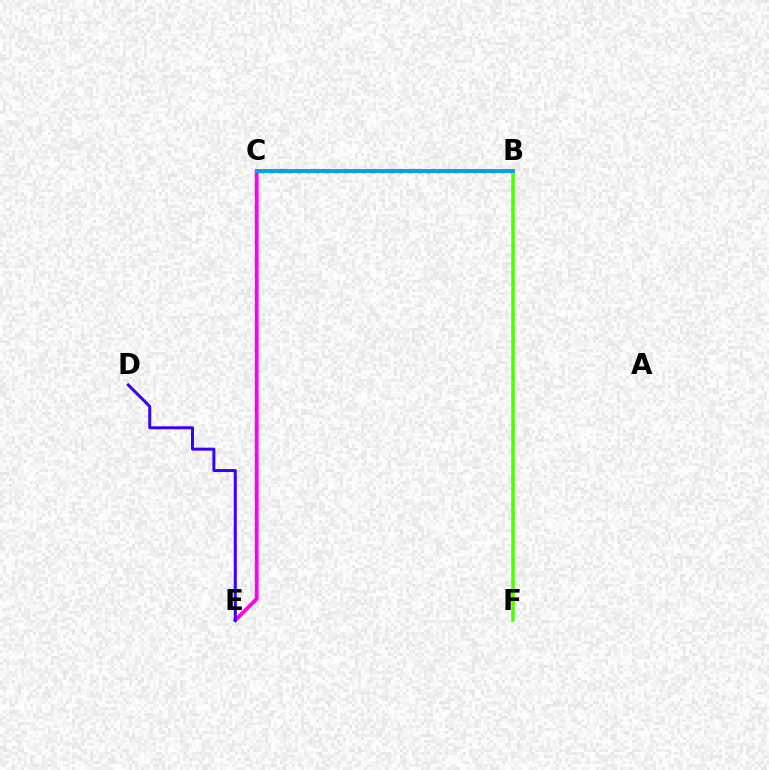{('B', 'C'): [{'color': '#ff0000', 'line_style': 'dotted', 'thickness': 2.51}, {'color': '#ffd500', 'line_style': 'dashed', 'thickness': 2.98}, {'color': '#00ff86', 'line_style': 'dashed', 'thickness': 1.61}, {'color': '#009eff', 'line_style': 'solid', 'thickness': 2.77}], ('C', 'E'): [{'color': '#ff00ed', 'line_style': 'solid', 'thickness': 2.75}], ('B', 'F'): [{'color': '#4fff00', 'line_style': 'solid', 'thickness': 2.55}], ('D', 'E'): [{'color': '#3700ff', 'line_style': 'solid', 'thickness': 2.15}]}